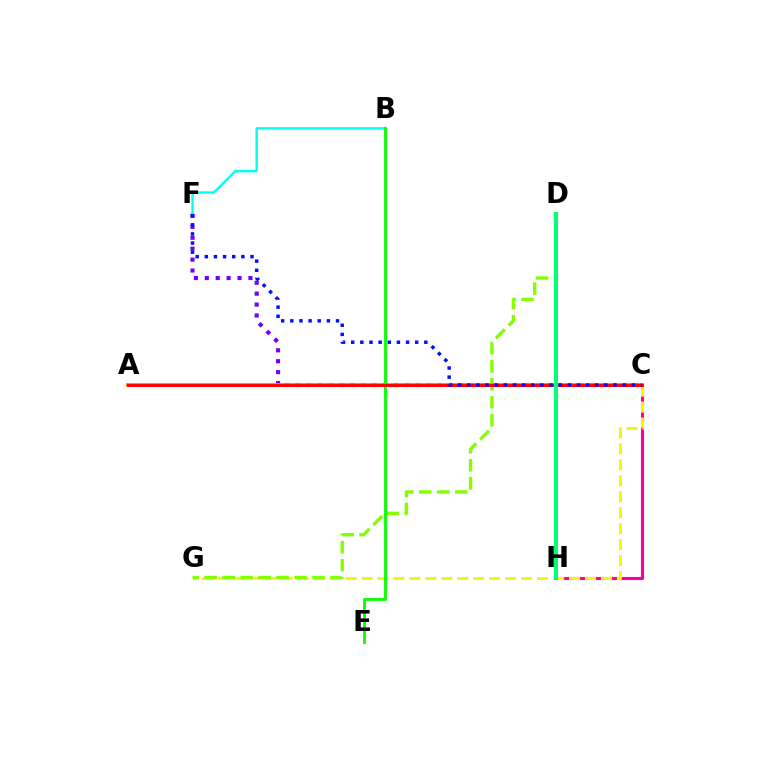{('C', 'F'): [{'color': '#7200ff', 'line_style': 'dotted', 'thickness': 2.97}, {'color': '#0010ff', 'line_style': 'dotted', 'thickness': 2.48}], ('C', 'H'): [{'color': '#ff0094', 'line_style': 'solid', 'thickness': 2.24}], ('C', 'G'): [{'color': '#fcf500', 'line_style': 'dashed', 'thickness': 2.17}], ('D', 'G'): [{'color': '#84ff00', 'line_style': 'dashed', 'thickness': 2.44}], ('B', 'F'): [{'color': '#00fff6', 'line_style': 'solid', 'thickness': 1.71}], ('D', 'H'): [{'color': '#008cff', 'line_style': 'solid', 'thickness': 2.84}, {'color': '#ee00ff', 'line_style': 'dotted', 'thickness': 2.57}, {'color': '#00ff74', 'line_style': 'solid', 'thickness': 2.91}], ('A', 'C'): [{'color': '#ff7c00', 'line_style': 'solid', 'thickness': 2.74}, {'color': '#ff0000', 'line_style': 'solid', 'thickness': 2.09}], ('B', 'E'): [{'color': '#08ff00', 'line_style': 'solid', 'thickness': 2.05}]}